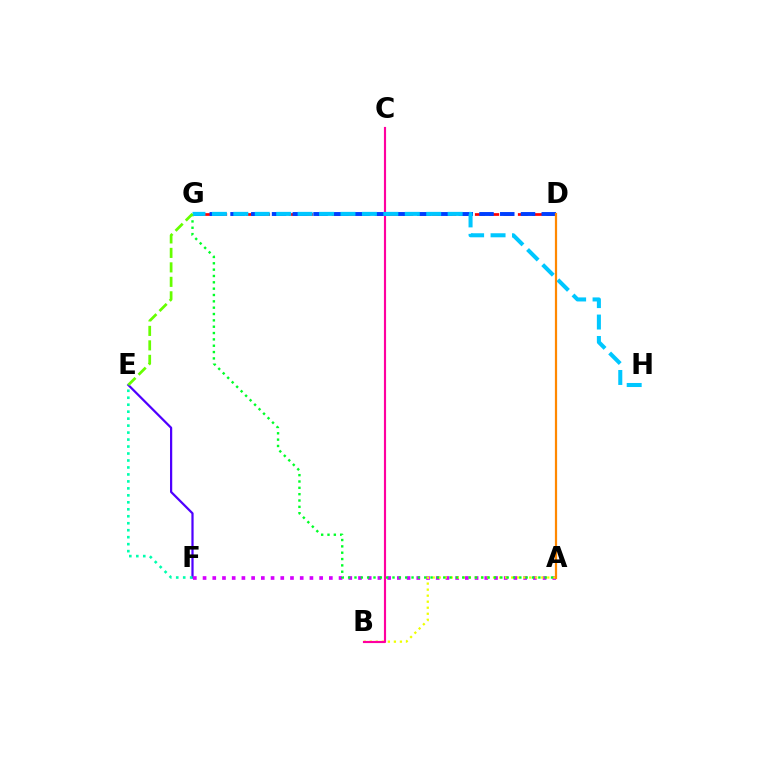{('E', 'F'): [{'color': '#4f00ff', 'line_style': 'solid', 'thickness': 1.61}, {'color': '#00ffaf', 'line_style': 'dotted', 'thickness': 1.89}], ('D', 'G'): [{'color': '#ff0000', 'line_style': 'dashed', 'thickness': 1.95}, {'color': '#003fff', 'line_style': 'dashed', 'thickness': 2.82}], ('A', 'F'): [{'color': '#d600ff', 'line_style': 'dotted', 'thickness': 2.64}], ('A', 'B'): [{'color': '#eeff00', 'line_style': 'dotted', 'thickness': 1.64}], ('B', 'C'): [{'color': '#ff00a0', 'line_style': 'solid', 'thickness': 1.55}], ('A', 'G'): [{'color': '#00ff27', 'line_style': 'dotted', 'thickness': 1.72}], ('G', 'H'): [{'color': '#00c7ff', 'line_style': 'dashed', 'thickness': 2.91}], ('E', 'G'): [{'color': '#66ff00', 'line_style': 'dashed', 'thickness': 1.97}], ('A', 'D'): [{'color': '#ff8800', 'line_style': 'solid', 'thickness': 1.6}]}